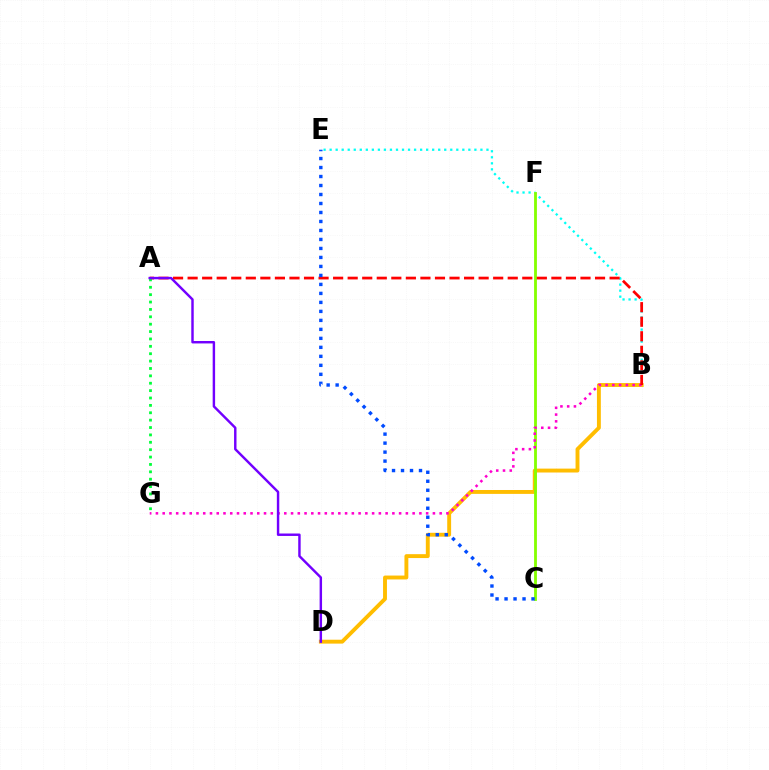{('B', 'E'): [{'color': '#00fff6', 'line_style': 'dotted', 'thickness': 1.64}], ('B', 'D'): [{'color': '#ffbd00', 'line_style': 'solid', 'thickness': 2.8}], ('C', 'F'): [{'color': '#84ff00', 'line_style': 'solid', 'thickness': 2.03}], ('B', 'G'): [{'color': '#ff00cf', 'line_style': 'dotted', 'thickness': 1.84}], ('A', 'B'): [{'color': '#ff0000', 'line_style': 'dashed', 'thickness': 1.98}], ('A', 'G'): [{'color': '#00ff39', 'line_style': 'dotted', 'thickness': 2.01}], ('C', 'E'): [{'color': '#004bff', 'line_style': 'dotted', 'thickness': 2.44}], ('A', 'D'): [{'color': '#7200ff', 'line_style': 'solid', 'thickness': 1.75}]}